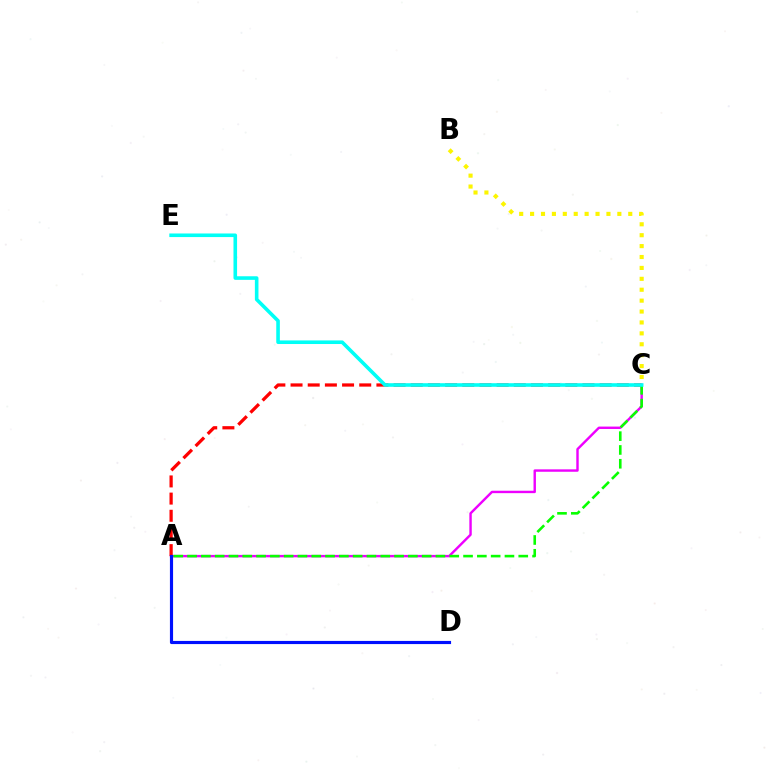{('A', 'C'): [{'color': '#ee00ff', 'line_style': 'solid', 'thickness': 1.74}, {'color': '#ff0000', 'line_style': 'dashed', 'thickness': 2.33}, {'color': '#08ff00', 'line_style': 'dashed', 'thickness': 1.87}], ('A', 'D'): [{'color': '#0010ff', 'line_style': 'solid', 'thickness': 2.27}], ('C', 'E'): [{'color': '#00fff6', 'line_style': 'solid', 'thickness': 2.59}], ('B', 'C'): [{'color': '#fcf500', 'line_style': 'dotted', 'thickness': 2.96}]}